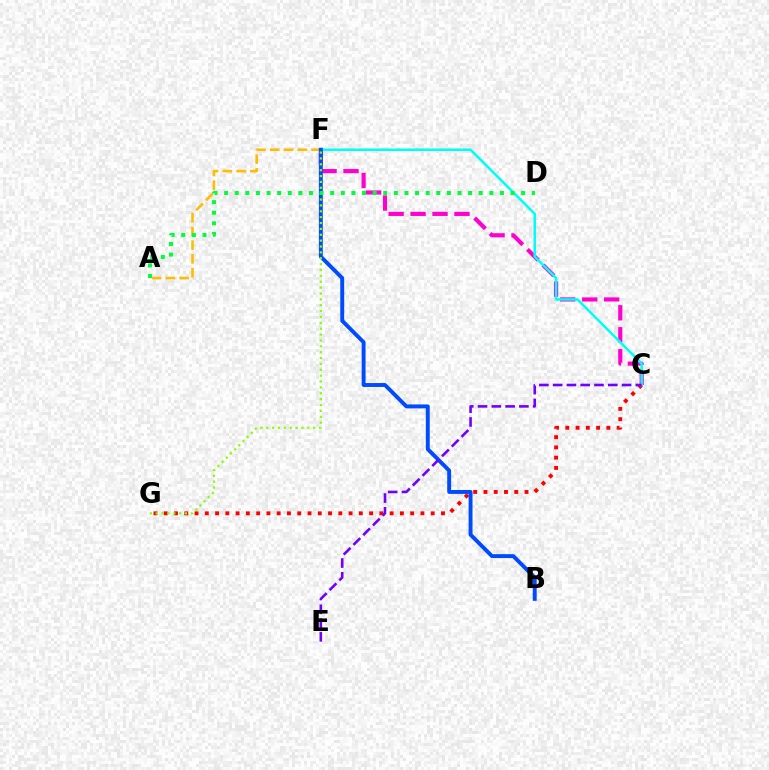{('C', 'G'): [{'color': '#ff0000', 'line_style': 'dotted', 'thickness': 2.79}], ('C', 'F'): [{'color': '#ff00cf', 'line_style': 'dashed', 'thickness': 2.98}, {'color': '#00fff6', 'line_style': 'solid', 'thickness': 1.82}], ('A', 'F'): [{'color': '#ffbd00', 'line_style': 'dashed', 'thickness': 1.87}], ('B', 'F'): [{'color': '#004bff', 'line_style': 'solid', 'thickness': 2.82}], ('F', 'G'): [{'color': '#84ff00', 'line_style': 'dotted', 'thickness': 1.6}], ('A', 'D'): [{'color': '#00ff39', 'line_style': 'dotted', 'thickness': 2.88}], ('C', 'E'): [{'color': '#7200ff', 'line_style': 'dashed', 'thickness': 1.87}]}